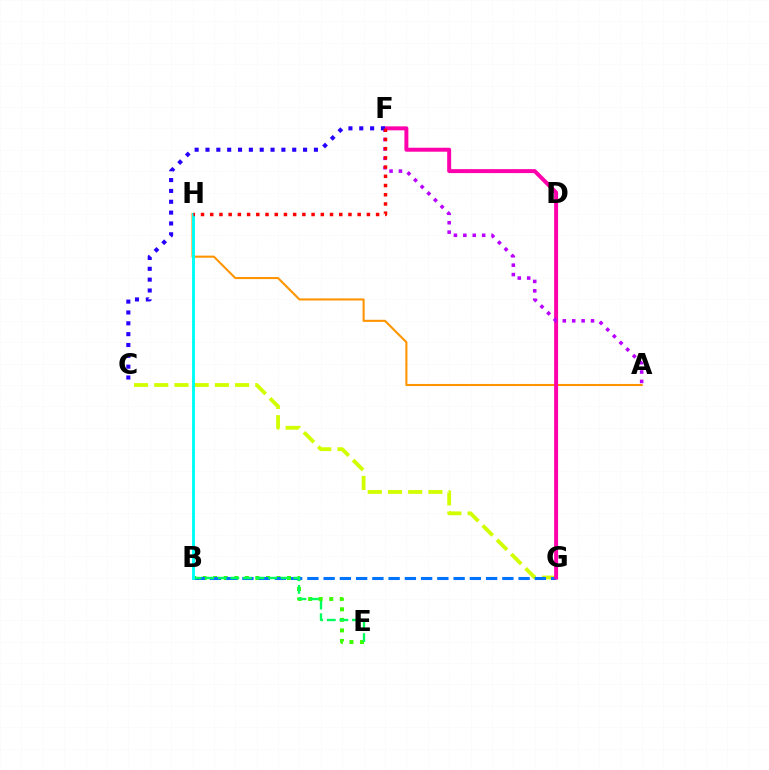{('B', 'E'): [{'color': '#3dff00', 'line_style': 'dotted', 'thickness': 2.86}, {'color': '#00ff5c', 'line_style': 'dashed', 'thickness': 1.71}], ('C', 'G'): [{'color': '#d1ff00', 'line_style': 'dashed', 'thickness': 2.74}], ('A', 'H'): [{'color': '#ff9400', 'line_style': 'solid', 'thickness': 1.5}], ('B', 'G'): [{'color': '#0074ff', 'line_style': 'dashed', 'thickness': 2.21}], ('F', 'G'): [{'color': '#ff00ac', 'line_style': 'solid', 'thickness': 2.86}], ('A', 'F'): [{'color': '#b900ff', 'line_style': 'dotted', 'thickness': 2.56}], ('B', 'H'): [{'color': '#00fff6', 'line_style': 'solid', 'thickness': 2.12}], ('C', 'F'): [{'color': '#2500ff', 'line_style': 'dotted', 'thickness': 2.95}], ('F', 'H'): [{'color': '#ff0000', 'line_style': 'dotted', 'thickness': 2.5}]}